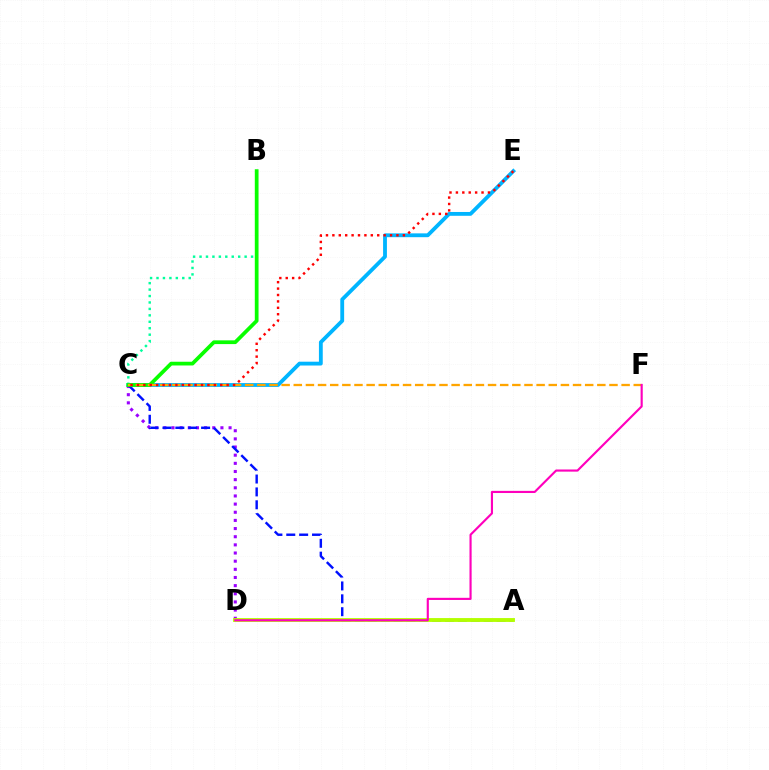{('C', 'D'): [{'color': '#9b00ff', 'line_style': 'dotted', 'thickness': 2.22}], ('B', 'C'): [{'color': '#00ff9d', 'line_style': 'dotted', 'thickness': 1.75}, {'color': '#08ff00', 'line_style': 'solid', 'thickness': 2.69}], ('C', 'E'): [{'color': '#00b5ff', 'line_style': 'solid', 'thickness': 2.76}, {'color': '#ff0000', 'line_style': 'dotted', 'thickness': 1.74}], ('A', 'C'): [{'color': '#0010ff', 'line_style': 'dashed', 'thickness': 1.75}], ('A', 'D'): [{'color': '#b3ff00', 'line_style': 'solid', 'thickness': 2.78}], ('C', 'F'): [{'color': '#ffa500', 'line_style': 'dashed', 'thickness': 1.65}], ('D', 'F'): [{'color': '#ff00bd', 'line_style': 'solid', 'thickness': 1.54}]}